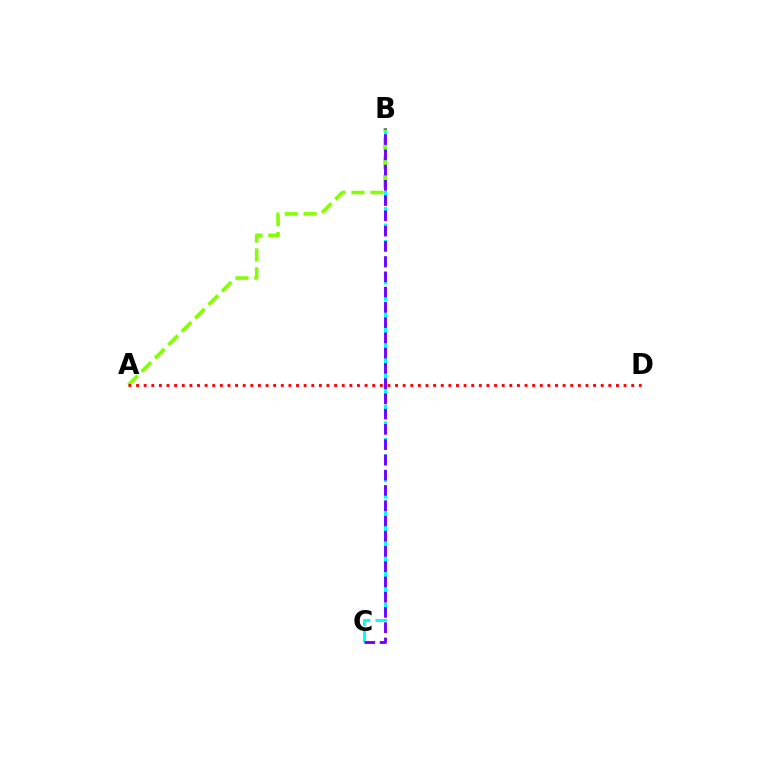{('B', 'C'): [{'color': '#00fff6', 'line_style': 'dashed', 'thickness': 2.24}, {'color': '#7200ff', 'line_style': 'dashed', 'thickness': 2.07}], ('A', 'B'): [{'color': '#84ff00', 'line_style': 'dashed', 'thickness': 2.57}], ('A', 'D'): [{'color': '#ff0000', 'line_style': 'dotted', 'thickness': 2.07}]}